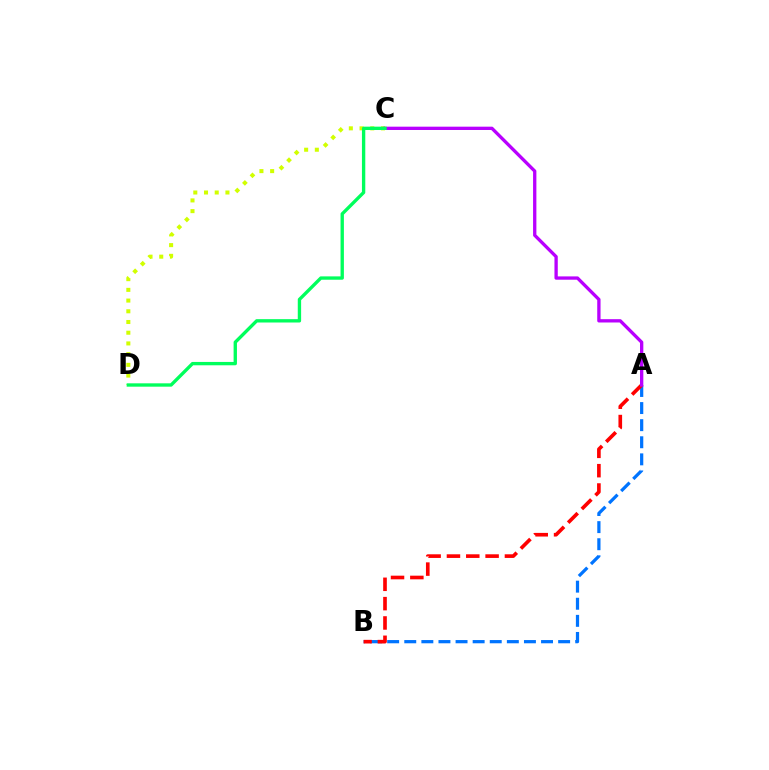{('A', 'B'): [{'color': '#0074ff', 'line_style': 'dashed', 'thickness': 2.32}, {'color': '#ff0000', 'line_style': 'dashed', 'thickness': 2.63}], ('C', 'D'): [{'color': '#d1ff00', 'line_style': 'dotted', 'thickness': 2.91}, {'color': '#00ff5c', 'line_style': 'solid', 'thickness': 2.41}], ('A', 'C'): [{'color': '#b900ff', 'line_style': 'solid', 'thickness': 2.38}]}